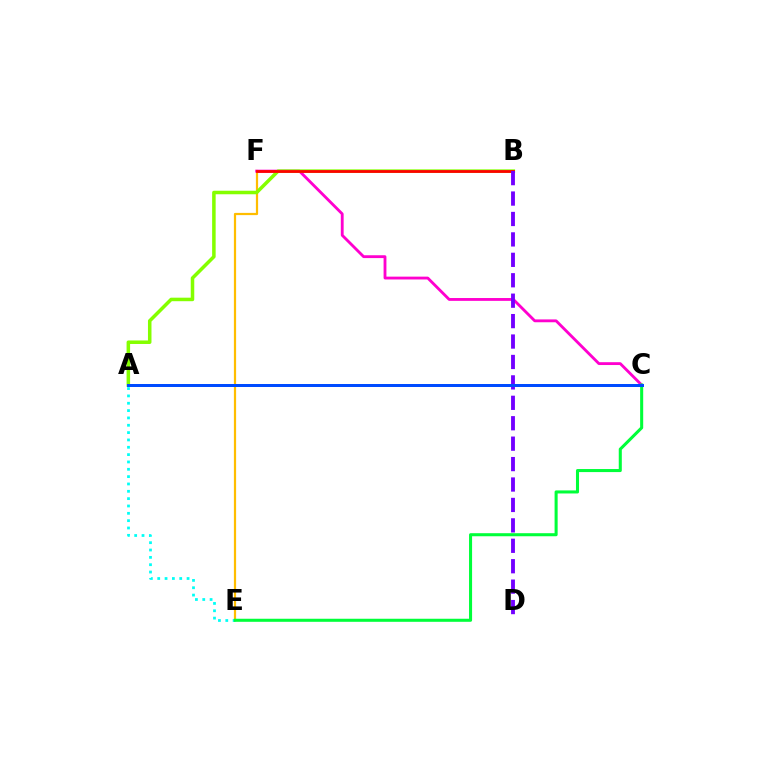{('E', 'F'): [{'color': '#ffbd00', 'line_style': 'solid', 'thickness': 1.59}], ('C', 'F'): [{'color': '#ff00cf', 'line_style': 'solid', 'thickness': 2.04}], ('A', 'B'): [{'color': '#84ff00', 'line_style': 'solid', 'thickness': 2.53}], ('B', 'F'): [{'color': '#ff0000', 'line_style': 'solid', 'thickness': 2.0}], ('A', 'E'): [{'color': '#00fff6', 'line_style': 'dotted', 'thickness': 1.99}], ('B', 'D'): [{'color': '#7200ff', 'line_style': 'dashed', 'thickness': 2.77}], ('C', 'E'): [{'color': '#00ff39', 'line_style': 'solid', 'thickness': 2.2}], ('A', 'C'): [{'color': '#004bff', 'line_style': 'solid', 'thickness': 2.16}]}